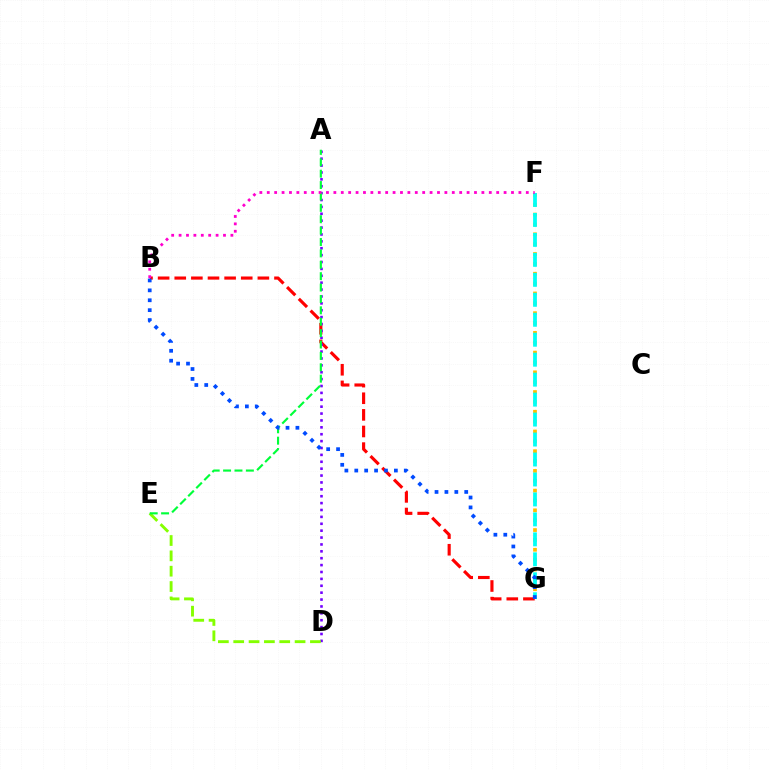{('F', 'G'): [{'color': '#ffbd00', 'line_style': 'dotted', 'thickness': 2.68}, {'color': '#00fff6', 'line_style': 'dashed', 'thickness': 2.71}], ('B', 'G'): [{'color': '#ff0000', 'line_style': 'dashed', 'thickness': 2.26}, {'color': '#004bff', 'line_style': 'dotted', 'thickness': 2.69}], ('A', 'D'): [{'color': '#7200ff', 'line_style': 'dotted', 'thickness': 1.87}], ('D', 'E'): [{'color': '#84ff00', 'line_style': 'dashed', 'thickness': 2.08}], ('A', 'E'): [{'color': '#00ff39', 'line_style': 'dashed', 'thickness': 1.55}], ('B', 'F'): [{'color': '#ff00cf', 'line_style': 'dotted', 'thickness': 2.01}]}